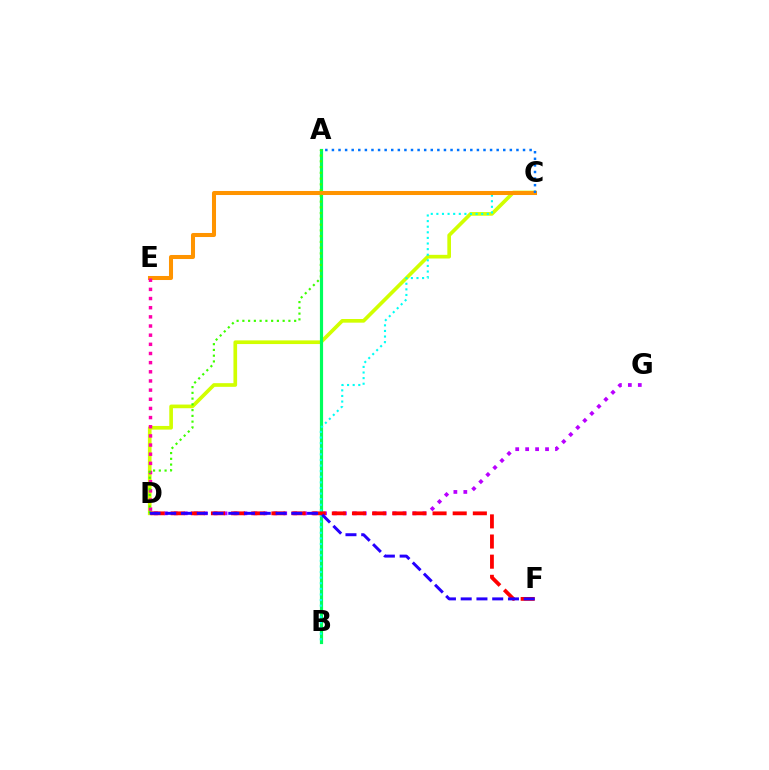{('C', 'D'): [{'color': '#d1ff00', 'line_style': 'solid', 'thickness': 2.64}], ('A', 'B'): [{'color': '#00ff5c', 'line_style': 'solid', 'thickness': 2.28}], ('B', 'C'): [{'color': '#00fff6', 'line_style': 'dotted', 'thickness': 1.52}], ('C', 'E'): [{'color': '#ff9400', 'line_style': 'solid', 'thickness': 2.91}], ('D', 'G'): [{'color': '#b900ff', 'line_style': 'dotted', 'thickness': 2.7}], ('D', 'E'): [{'color': '#ff00ac', 'line_style': 'dotted', 'thickness': 2.49}], ('D', 'F'): [{'color': '#ff0000', 'line_style': 'dashed', 'thickness': 2.74}, {'color': '#2500ff', 'line_style': 'dashed', 'thickness': 2.14}], ('A', 'C'): [{'color': '#0074ff', 'line_style': 'dotted', 'thickness': 1.79}], ('A', 'D'): [{'color': '#3dff00', 'line_style': 'dotted', 'thickness': 1.56}]}